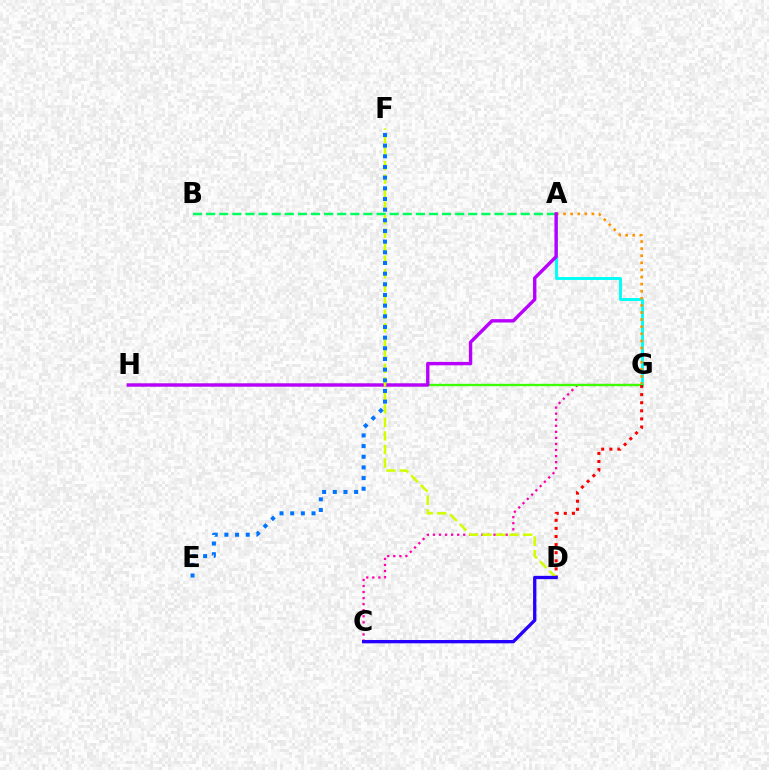{('C', 'G'): [{'color': '#ff00ac', 'line_style': 'dotted', 'thickness': 1.65}], ('A', 'G'): [{'color': '#00fff6', 'line_style': 'solid', 'thickness': 2.13}, {'color': '#ff9400', 'line_style': 'dotted', 'thickness': 1.93}], ('G', 'H'): [{'color': '#3dff00', 'line_style': 'solid', 'thickness': 1.7}], ('D', 'G'): [{'color': '#ff0000', 'line_style': 'dotted', 'thickness': 2.2}], ('A', 'B'): [{'color': '#00ff5c', 'line_style': 'dashed', 'thickness': 1.78}], ('A', 'H'): [{'color': '#b900ff', 'line_style': 'solid', 'thickness': 2.44}], ('D', 'F'): [{'color': '#d1ff00', 'line_style': 'dashed', 'thickness': 1.84}], ('E', 'F'): [{'color': '#0074ff', 'line_style': 'dotted', 'thickness': 2.9}], ('C', 'D'): [{'color': '#2500ff', 'line_style': 'solid', 'thickness': 2.38}]}